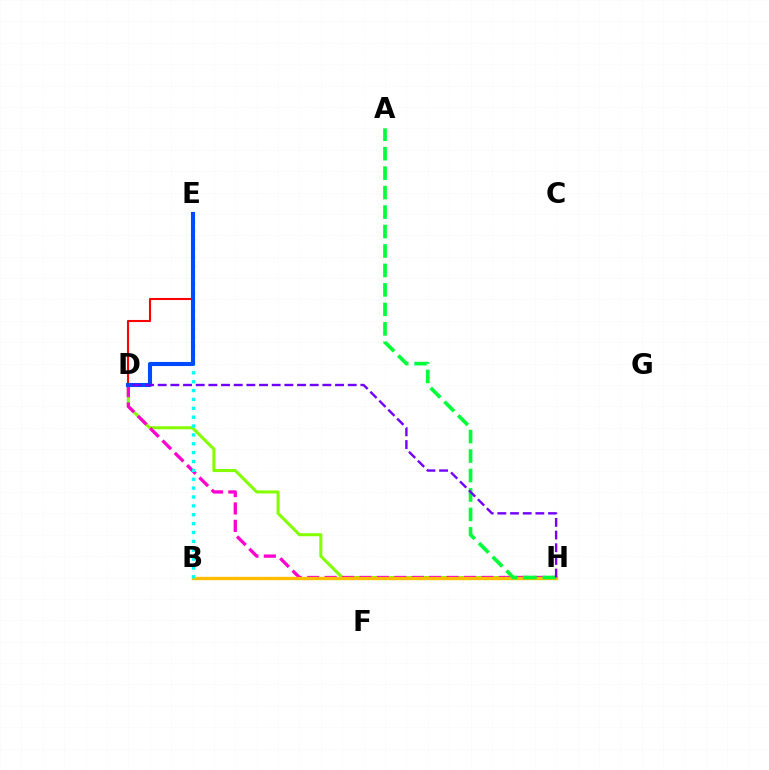{('D', 'H'): [{'color': '#84ff00', 'line_style': 'solid', 'thickness': 2.19}, {'color': '#ff00cf', 'line_style': 'dashed', 'thickness': 2.37}, {'color': '#7200ff', 'line_style': 'dashed', 'thickness': 1.72}], ('D', 'E'): [{'color': '#ff0000', 'line_style': 'solid', 'thickness': 1.5}, {'color': '#004bff', 'line_style': 'solid', 'thickness': 2.94}], ('B', 'H'): [{'color': '#ffbd00', 'line_style': 'solid', 'thickness': 2.42}], ('B', 'E'): [{'color': '#00fff6', 'line_style': 'dotted', 'thickness': 2.41}], ('A', 'H'): [{'color': '#00ff39', 'line_style': 'dashed', 'thickness': 2.64}]}